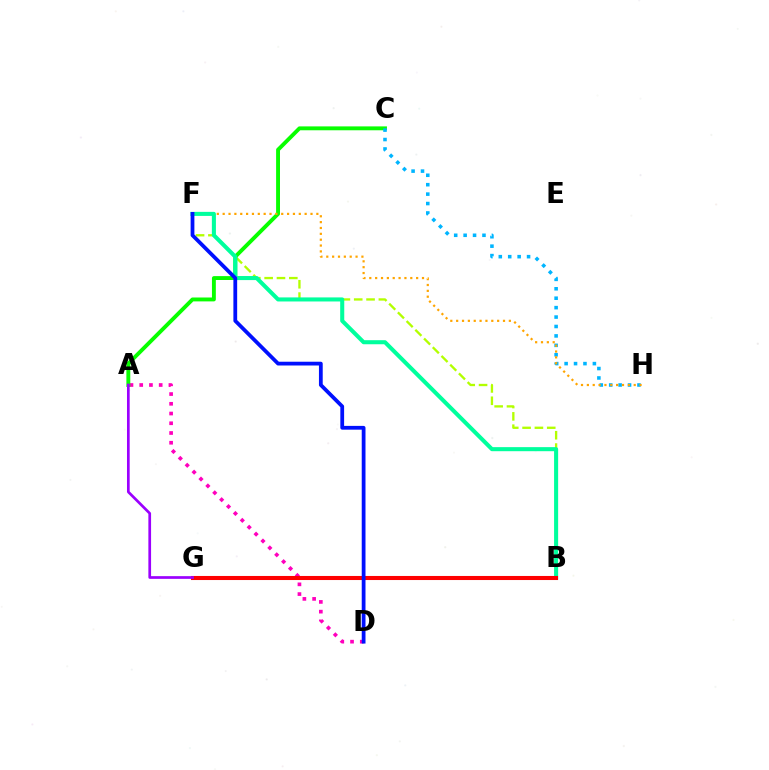{('A', 'D'): [{'color': '#ff00bd', 'line_style': 'dotted', 'thickness': 2.65}], ('B', 'F'): [{'color': '#b3ff00', 'line_style': 'dashed', 'thickness': 1.67}, {'color': '#00ff9d', 'line_style': 'solid', 'thickness': 2.92}], ('A', 'C'): [{'color': '#08ff00', 'line_style': 'solid', 'thickness': 2.8}], ('C', 'H'): [{'color': '#00b5ff', 'line_style': 'dotted', 'thickness': 2.56}], ('F', 'H'): [{'color': '#ffa500', 'line_style': 'dotted', 'thickness': 1.59}], ('B', 'G'): [{'color': '#ff0000', 'line_style': 'solid', 'thickness': 2.93}], ('D', 'F'): [{'color': '#0010ff', 'line_style': 'solid', 'thickness': 2.72}], ('A', 'G'): [{'color': '#9b00ff', 'line_style': 'solid', 'thickness': 1.94}]}